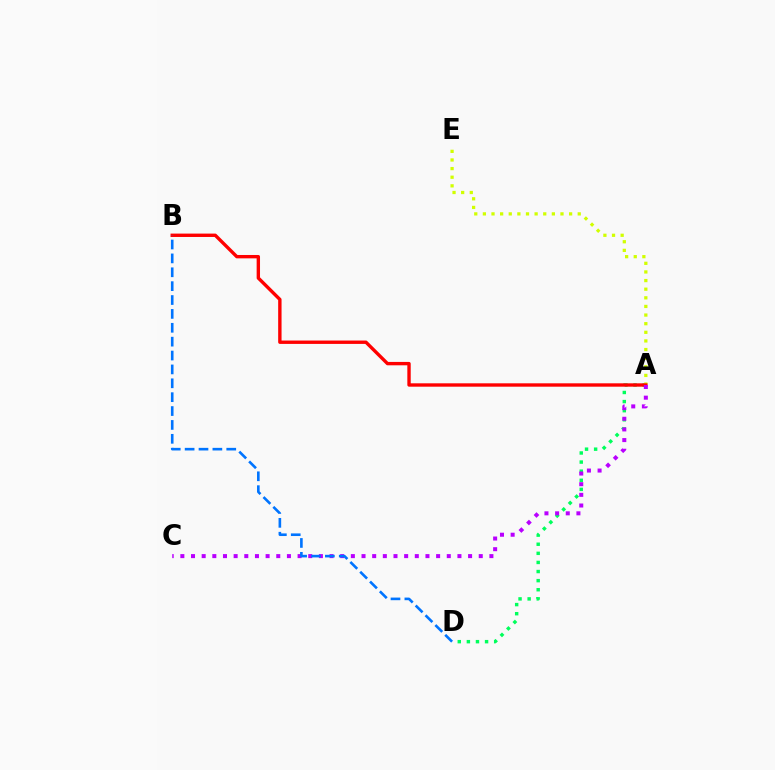{('A', 'D'): [{'color': '#00ff5c', 'line_style': 'dotted', 'thickness': 2.47}], ('A', 'E'): [{'color': '#d1ff00', 'line_style': 'dotted', 'thickness': 2.34}], ('A', 'B'): [{'color': '#ff0000', 'line_style': 'solid', 'thickness': 2.43}], ('A', 'C'): [{'color': '#b900ff', 'line_style': 'dotted', 'thickness': 2.9}], ('B', 'D'): [{'color': '#0074ff', 'line_style': 'dashed', 'thickness': 1.89}]}